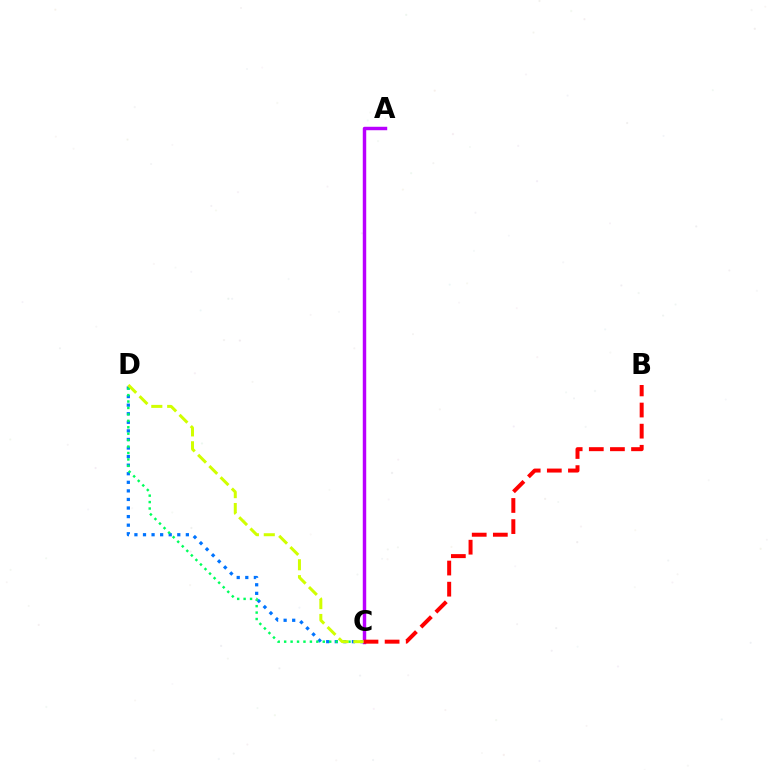{('C', 'D'): [{'color': '#0074ff', 'line_style': 'dotted', 'thickness': 2.33}, {'color': '#00ff5c', 'line_style': 'dotted', 'thickness': 1.75}, {'color': '#d1ff00', 'line_style': 'dashed', 'thickness': 2.16}], ('A', 'C'): [{'color': '#b900ff', 'line_style': 'solid', 'thickness': 2.48}], ('B', 'C'): [{'color': '#ff0000', 'line_style': 'dashed', 'thickness': 2.87}]}